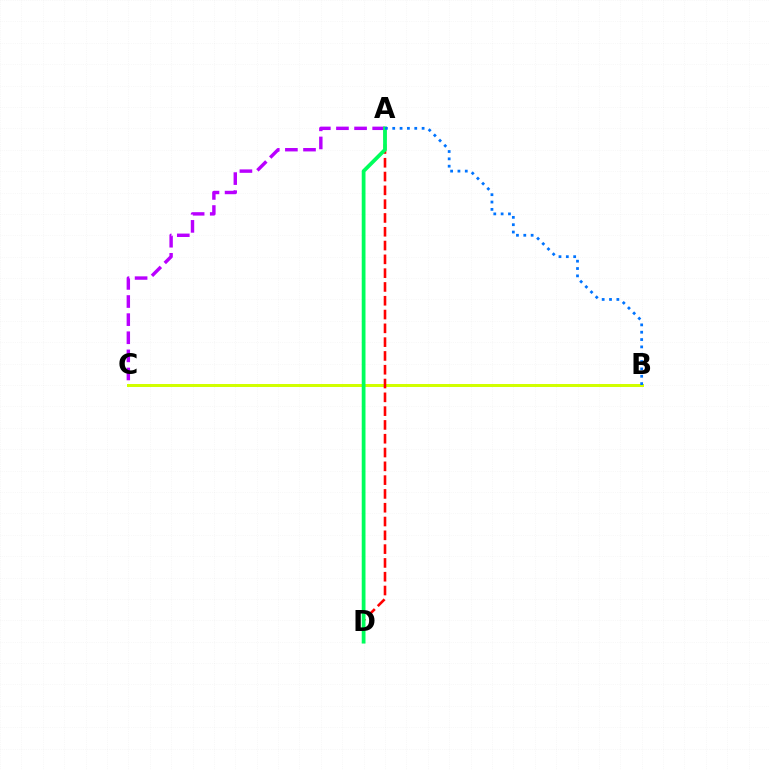{('B', 'C'): [{'color': '#d1ff00', 'line_style': 'solid', 'thickness': 2.15}], ('A', 'D'): [{'color': '#ff0000', 'line_style': 'dashed', 'thickness': 1.87}, {'color': '#00ff5c', 'line_style': 'solid', 'thickness': 2.71}], ('A', 'C'): [{'color': '#b900ff', 'line_style': 'dashed', 'thickness': 2.46}], ('A', 'B'): [{'color': '#0074ff', 'line_style': 'dotted', 'thickness': 2.0}]}